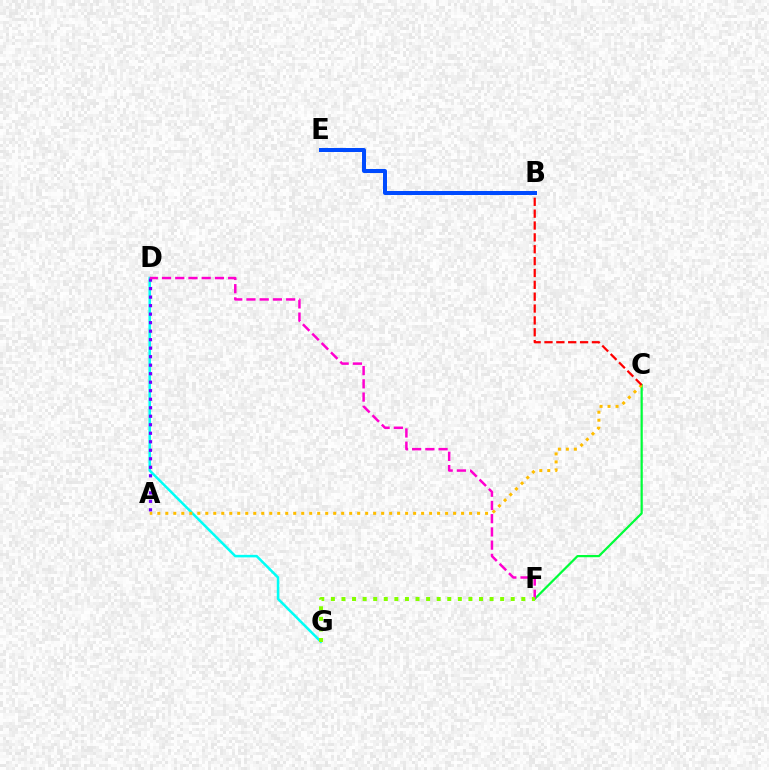{('D', 'G'): [{'color': '#00fff6', 'line_style': 'solid', 'thickness': 1.82}], ('C', 'F'): [{'color': '#00ff39', 'line_style': 'solid', 'thickness': 1.6}], ('A', 'D'): [{'color': '#7200ff', 'line_style': 'dotted', 'thickness': 2.31}], ('A', 'C'): [{'color': '#ffbd00', 'line_style': 'dotted', 'thickness': 2.17}], ('B', 'C'): [{'color': '#ff0000', 'line_style': 'dashed', 'thickness': 1.61}], ('B', 'E'): [{'color': '#004bff', 'line_style': 'solid', 'thickness': 2.87}], ('D', 'F'): [{'color': '#ff00cf', 'line_style': 'dashed', 'thickness': 1.8}], ('F', 'G'): [{'color': '#84ff00', 'line_style': 'dotted', 'thickness': 2.87}]}